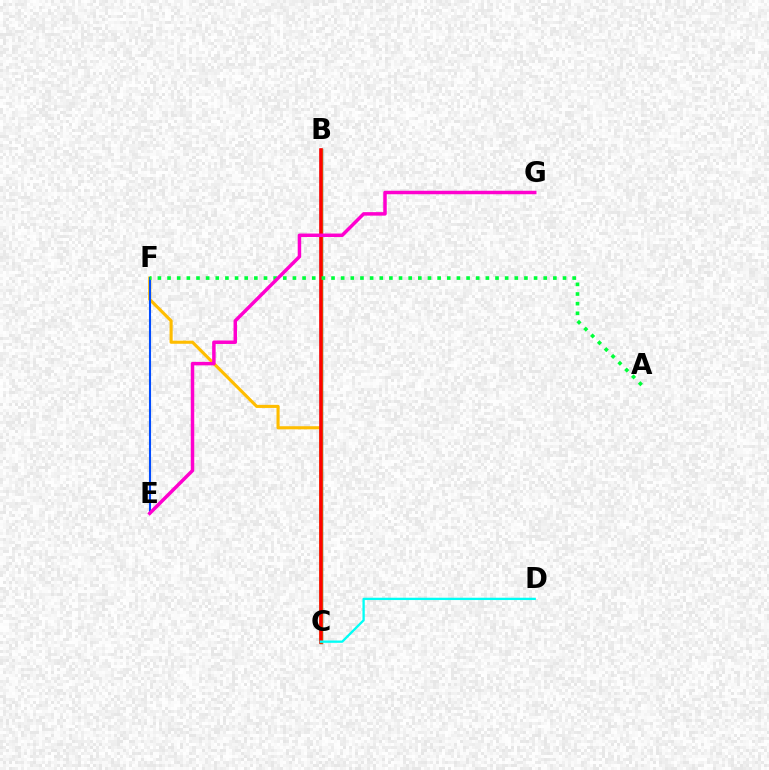{('C', 'F'): [{'color': '#ffbd00', 'line_style': 'solid', 'thickness': 2.24}], ('B', 'C'): [{'color': '#7200ff', 'line_style': 'solid', 'thickness': 2.44}, {'color': '#84ff00', 'line_style': 'solid', 'thickness': 2.42}, {'color': '#ff0000', 'line_style': 'solid', 'thickness': 2.57}], ('E', 'F'): [{'color': '#004bff', 'line_style': 'solid', 'thickness': 1.51}], ('A', 'F'): [{'color': '#00ff39', 'line_style': 'dotted', 'thickness': 2.62}], ('E', 'G'): [{'color': '#ff00cf', 'line_style': 'solid', 'thickness': 2.51}], ('C', 'D'): [{'color': '#00fff6', 'line_style': 'solid', 'thickness': 1.66}]}